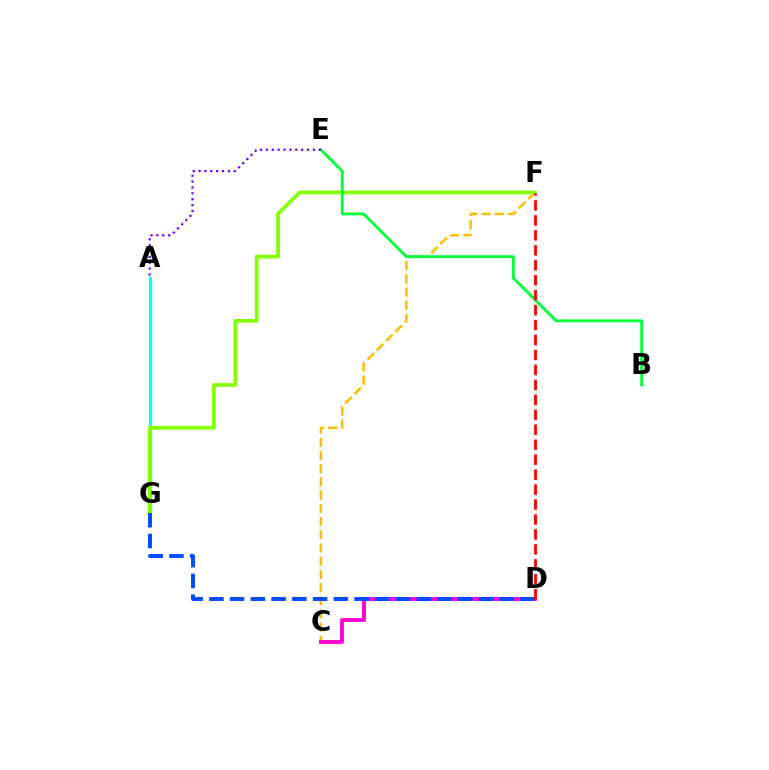{('C', 'F'): [{'color': '#ffbd00', 'line_style': 'dashed', 'thickness': 1.79}], ('C', 'D'): [{'color': '#ff00cf', 'line_style': 'solid', 'thickness': 2.77}], ('A', 'G'): [{'color': '#00fff6', 'line_style': 'solid', 'thickness': 2.3}], ('F', 'G'): [{'color': '#84ff00', 'line_style': 'solid', 'thickness': 2.67}], ('B', 'E'): [{'color': '#00ff39', 'line_style': 'solid', 'thickness': 2.06}], ('D', 'G'): [{'color': '#004bff', 'line_style': 'dashed', 'thickness': 2.82}], ('D', 'F'): [{'color': '#ff0000', 'line_style': 'dashed', 'thickness': 2.03}], ('A', 'E'): [{'color': '#7200ff', 'line_style': 'dotted', 'thickness': 1.59}]}